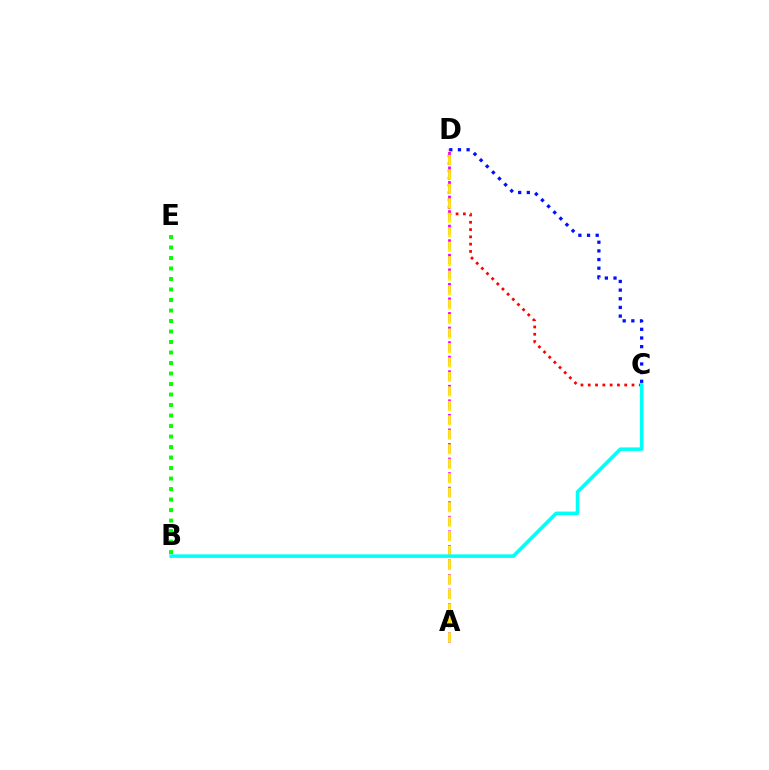{('A', 'D'): [{'color': '#ee00ff', 'line_style': 'dashed', 'thickness': 1.98}, {'color': '#fcf500', 'line_style': 'dashed', 'thickness': 1.97}], ('C', 'D'): [{'color': '#0010ff', 'line_style': 'dotted', 'thickness': 2.35}, {'color': '#ff0000', 'line_style': 'dotted', 'thickness': 1.98}], ('B', 'E'): [{'color': '#08ff00', 'line_style': 'dotted', 'thickness': 2.85}], ('B', 'C'): [{'color': '#00fff6', 'line_style': 'solid', 'thickness': 2.53}]}